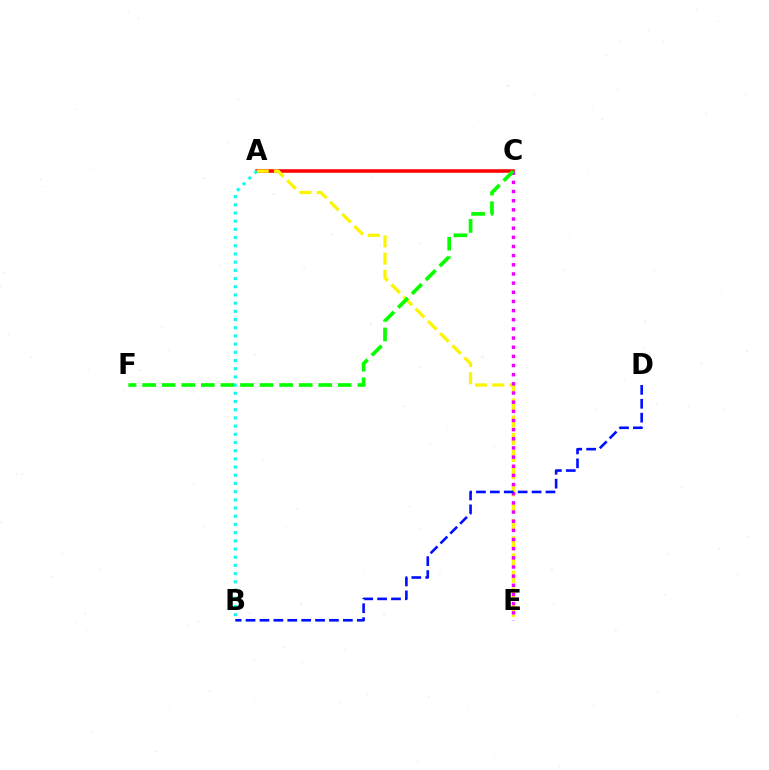{('A', 'C'): [{'color': '#ff0000', 'line_style': 'solid', 'thickness': 2.53}], ('A', 'E'): [{'color': '#fcf500', 'line_style': 'dashed', 'thickness': 2.34}], ('C', 'E'): [{'color': '#ee00ff', 'line_style': 'dotted', 'thickness': 2.49}], ('A', 'B'): [{'color': '#00fff6', 'line_style': 'dotted', 'thickness': 2.23}], ('C', 'F'): [{'color': '#08ff00', 'line_style': 'dashed', 'thickness': 2.66}], ('B', 'D'): [{'color': '#0010ff', 'line_style': 'dashed', 'thickness': 1.89}]}